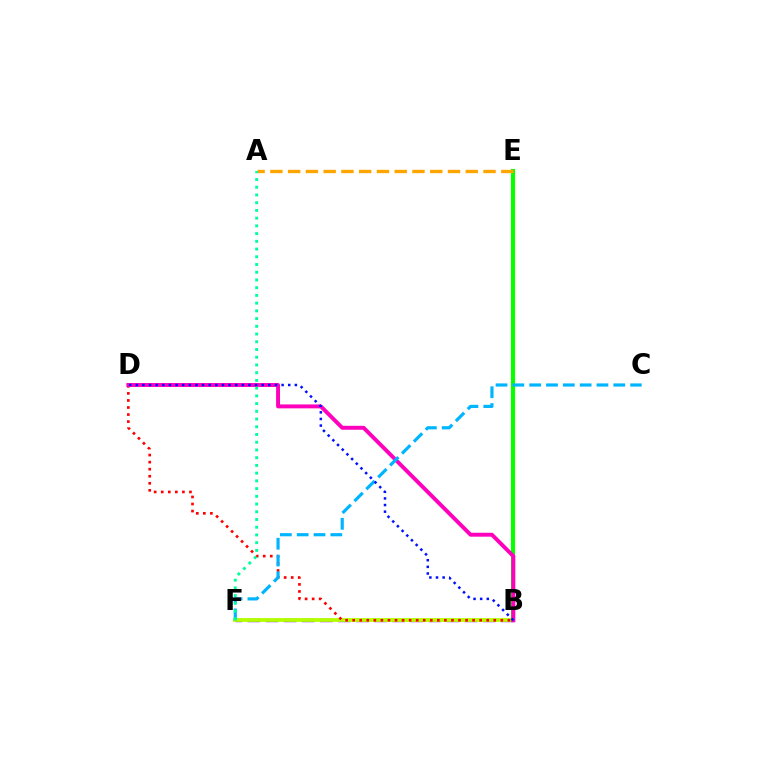{('B', 'F'): [{'color': '#9b00ff', 'line_style': 'dashed', 'thickness': 2.46}, {'color': '#b3ff00', 'line_style': 'solid', 'thickness': 2.75}], ('B', 'E'): [{'color': '#08ff00', 'line_style': 'solid', 'thickness': 2.97}], ('B', 'D'): [{'color': '#ff0000', 'line_style': 'dotted', 'thickness': 1.92}, {'color': '#ff00bd', 'line_style': 'solid', 'thickness': 2.83}, {'color': '#0010ff', 'line_style': 'dotted', 'thickness': 1.8}], ('A', 'E'): [{'color': '#ffa500', 'line_style': 'dashed', 'thickness': 2.41}], ('C', 'F'): [{'color': '#00b5ff', 'line_style': 'dashed', 'thickness': 2.28}], ('A', 'F'): [{'color': '#00ff9d', 'line_style': 'dotted', 'thickness': 2.1}]}